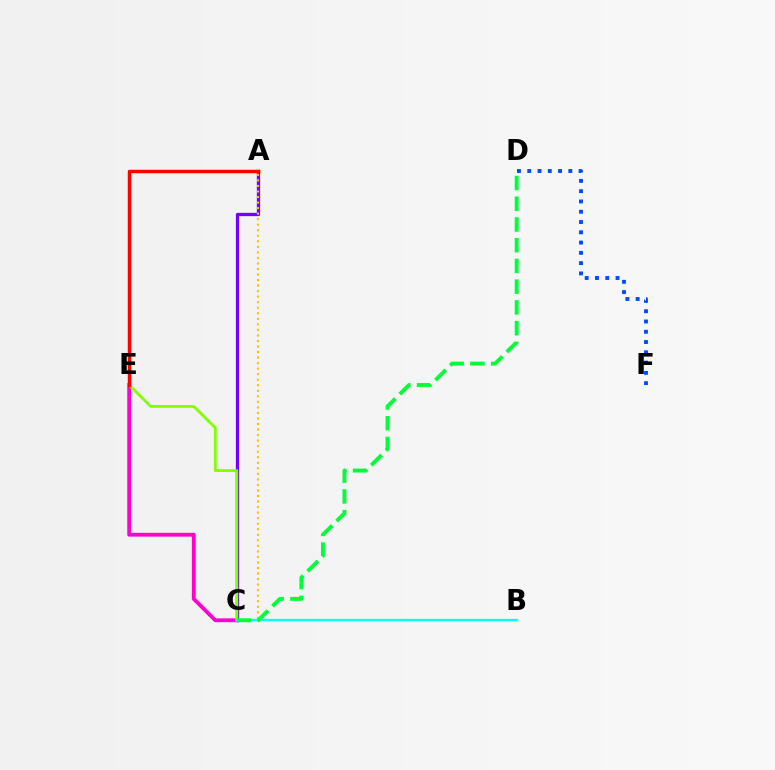{('C', 'E'): [{'color': '#ff00cf', 'line_style': 'solid', 'thickness': 2.75}, {'color': '#84ff00', 'line_style': 'solid', 'thickness': 2.0}], ('A', 'C'): [{'color': '#7200ff', 'line_style': 'solid', 'thickness': 2.36}, {'color': '#ffbd00', 'line_style': 'dotted', 'thickness': 1.5}], ('B', 'C'): [{'color': '#00fff6', 'line_style': 'solid', 'thickness': 1.66}], ('A', 'E'): [{'color': '#ff0000', 'line_style': 'solid', 'thickness': 2.5}], ('D', 'F'): [{'color': '#004bff', 'line_style': 'dotted', 'thickness': 2.79}], ('C', 'D'): [{'color': '#00ff39', 'line_style': 'dashed', 'thickness': 2.82}]}